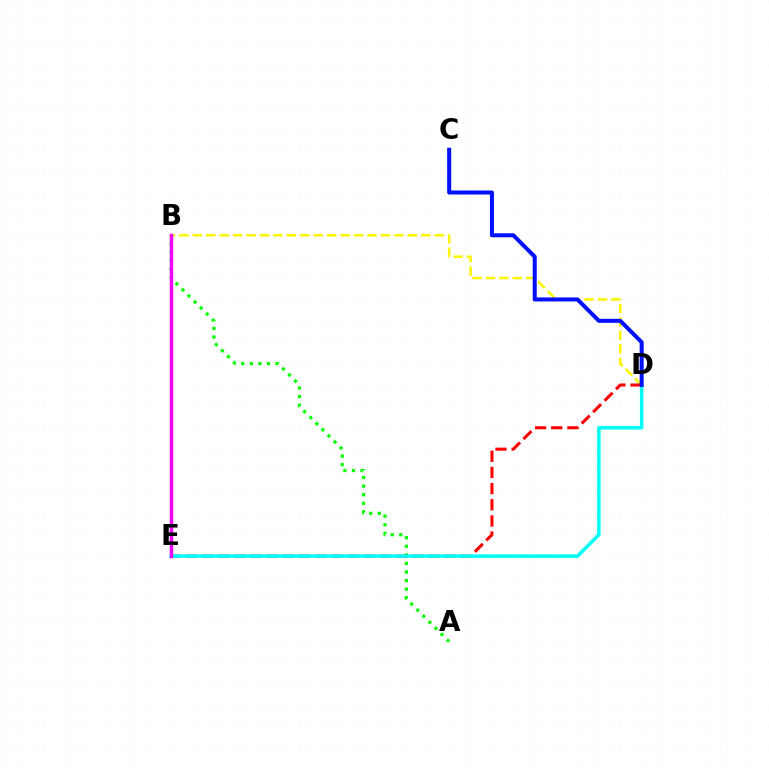{('B', 'D'): [{'color': '#fcf500', 'line_style': 'dashed', 'thickness': 1.83}], ('A', 'B'): [{'color': '#08ff00', 'line_style': 'dotted', 'thickness': 2.33}], ('D', 'E'): [{'color': '#ff0000', 'line_style': 'dashed', 'thickness': 2.2}, {'color': '#00fff6', 'line_style': 'solid', 'thickness': 2.53}], ('C', 'D'): [{'color': '#0010ff', 'line_style': 'solid', 'thickness': 2.89}], ('B', 'E'): [{'color': '#ee00ff', 'line_style': 'solid', 'thickness': 2.5}]}